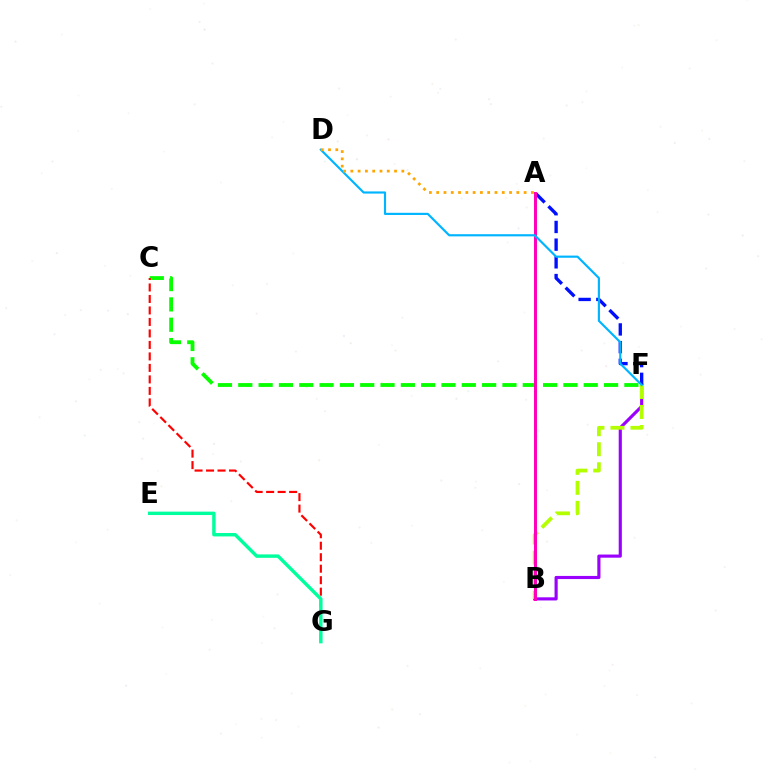{('C', 'F'): [{'color': '#08ff00', 'line_style': 'dashed', 'thickness': 2.76}], ('B', 'F'): [{'color': '#9b00ff', 'line_style': 'solid', 'thickness': 2.26}, {'color': '#b3ff00', 'line_style': 'dashed', 'thickness': 2.72}], ('A', 'F'): [{'color': '#0010ff', 'line_style': 'dashed', 'thickness': 2.4}], ('A', 'B'): [{'color': '#ff00bd', 'line_style': 'solid', 'thickness': 2.14}], ('C', 'G'): [{'color': '#ff0000', 'line_style': 'dashed', 'thickness': 1.56}], ('D', 'F'): [{'color': '#00b5ff', 'line_style': 'solid', 'thickness': 1.56}], ('A', 'D'): [{'color': '#ffa500', 'line_style': 'dotted', 'thickness': 1.98}], ('E', 'G'): [{'color': '#00ff9d', 'line_style': 'solid', 'thickness': 2.45}]}